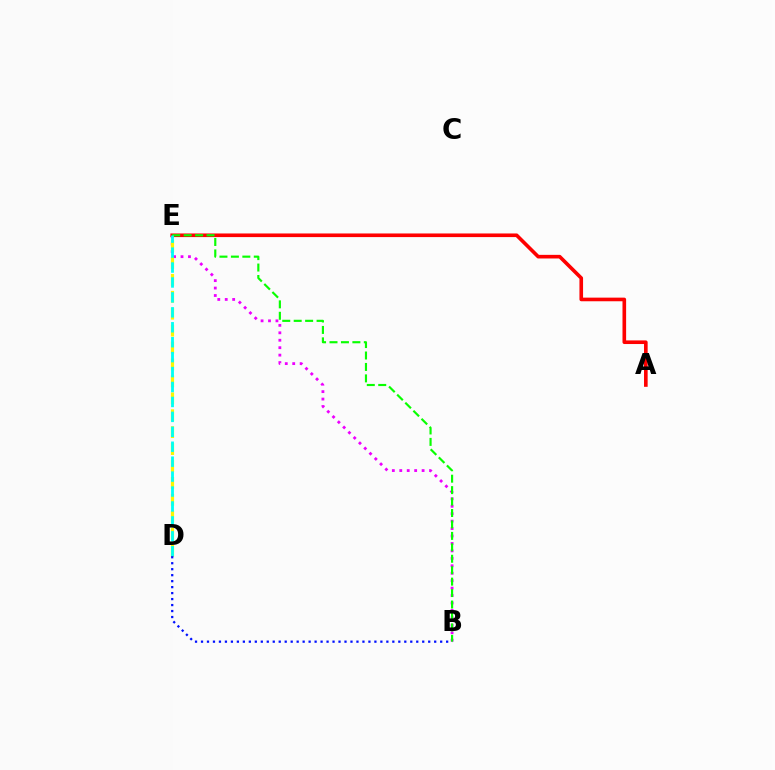{('B', 'E'): [{'color': '#ee00ff', 'line_style': 'dotted', 'thickness': 2.02}, {'color': '#08ff00', 'line_style': 'dashed', 'thickness': 1.55}], ('A', 'E'): [{'color': '#ff0000', 'line_style': 'solid', 'thickness': 2.61}], ('D', 'E'): [{'color': '#fcf500', 'line_style': 'dashed', 'thickness': 2.3}, {'color': '#00fff6', 'line_style': 'dashed', 'thickness': 2.03}], ('B', 'D'): [{'color': '#0010ff', 'line_style': 'dotted', 'thickness': 1.62}]}